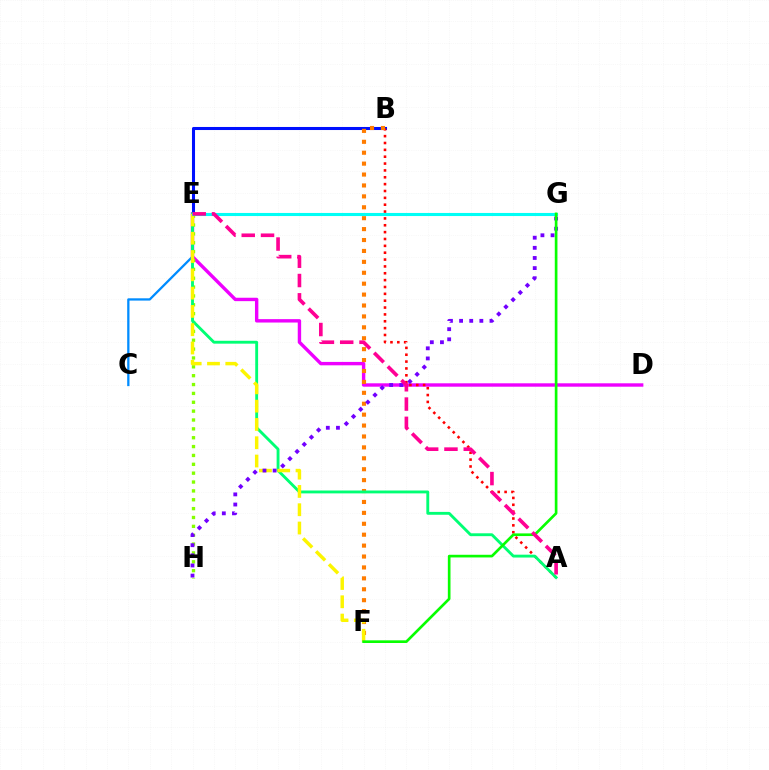{('D', 'E'): [{'color': '#ee00ff', 'line_style': 'solid', 'thickness': 2.45}], ('E', 'H'): [{'color': '#84ff00', 'line_style': 'dotted', 'thickness': 2.41}], ('B', 'E'): [{'color': '#0010ff', 'line_style': 'solid', 'thickness': 2.2}], ('A', 'B'): [{'color': '#ff0000', 'line_style': 'dotted', 'thickness': 1.86}], ('C', 'E'): [{'color': '#008cff', 'line_style': 'solid', 'thickness': 1.65}], ('B', 'F'): [{'color': '#ff7c00', 'line_style': 'dotted', 'thickness': 2.97}], ('A', 'E'): [{'color': '#00ff74', 'line_style': 'solid', 'thickness': 2.06}, {'color': '#ff0094', 'line_style': 'dashed', 'thickness': 2.62}], ('E', 'F'): [{'color': '#fcf500', 'line_style': 'dashed', 'thickness': 2.49}], ('G', 'H'): [{'color': '#7200ff', 'line_style': 'dotted', 'thickness': 2.75}], ('E', 'G'): [{'color': '#00fff6', 'line_style': 'solid', 'thickness': 2.22}], ('F', 'G'): [{'color': '#08ff00', 'line_style': 'solid', 'thickness': 1.92}]}